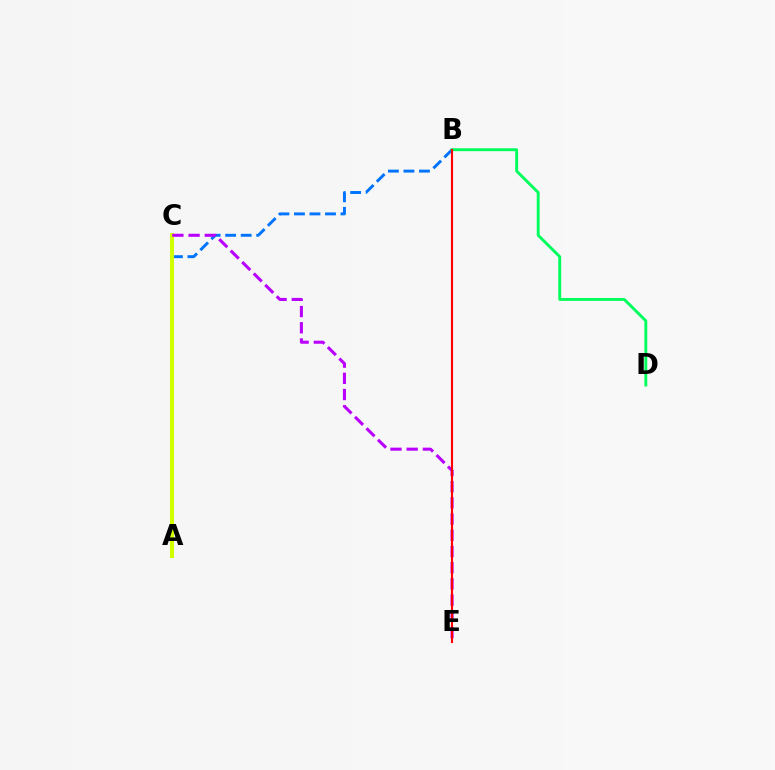{('A', 'B'): [{'color': '#0074ff', 'line_style': 'dashed', 'thickness': 2.11}], ('B', 'D'): [{'color': '#00ff5c', 'line_style': 'solid', 'thickness': 2.09}], ('A', 'C'): [{'color': '#d1ff00', 'line_style': 'solid', 'thickness': 2.93}], ('C', 'E'): [{'color': '#b900ff', 'line_style': 'dashed', 'thickness': 2.2}], ('B', 'E'): [{'color': '#ff0000', 'line_style': 'solid', 'thickness': 1.53}]}